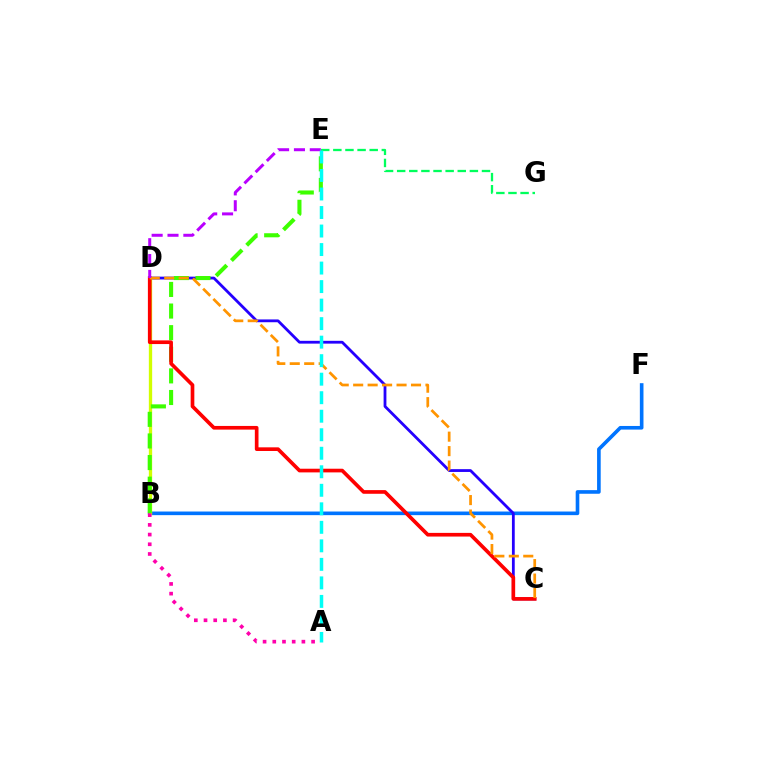{('E', 'G'): [{'color': '#00ff5c', 'line_style': 'dashed', 'thickness': 1.65}], ('B', 'F'): [{'color': '#0074ff', 'line_style': 'solid', 'thickness': 2.61}], ('C', 'D'): [{'color': '#2500ff', 'line_style': 'solid', 'thickness': 2.01}, {'color': '#ff0000', 'line_style': 'solid', 'thickness': 2.64}, {'color': '#ff9400', 'line_style': 'dashed', 'thickness': 1.96}], ('B', 'D'): [{'color': '#d1ff00', 'line_style': 'solid', 'thickness': 2.39}], ('B', 'E'): [{'color': '#3dff00', 'line_style': 'dashed', 'thickness': 2.94}], ('D', 'E'): [{'color': '#b900ff', 'line_style': 'dashed', 'thickness': 2.15}], ('A', 'E'): [{'color': '#00fff6', 'line_style': 'dashed', 'thickness': 2.52}], ('A', 'B'): [{'color': '#ff00ac', 'line_style': 'dotted', 'thickness': 2.64}]}